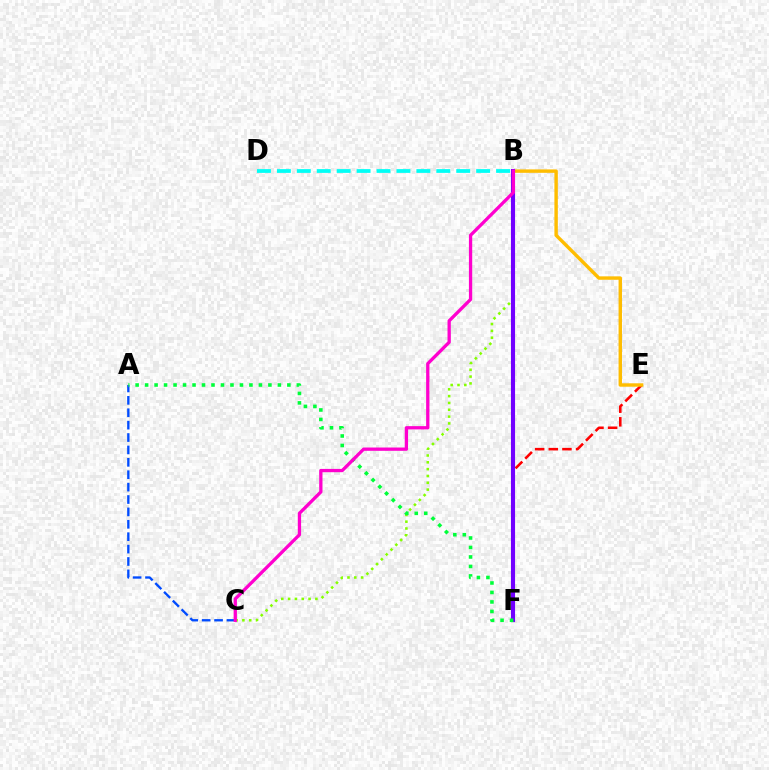{('E', 'F'): [{'color': '#ff0000', 'line_style': 'dashed', 'thickness': 1.85}], ('B', 'E'): [{'color': '#ffbd00', 'line_style': 'solid', 'thickness': 2.46}], ('B', 'C'): [{'color': '#84ff00', 'line_style': 'dotted', 'thickness': 1.85}, {'color': '#ff00cf', 'line_style': 'solid', 'thickness': 2.37}], ('B', 'F'): [{'color': '#7200ff', 'line_style': 'solid', 'thickness': 2.96}], ('A', 'C'): [{'color': '#004bff', 'line_style': 'dashed', 'thickness': 1.68}], ('B', 'D'): [{'color': '#00fff6', 'line_style': 'dashed', 'thickness': 2.71}], ('A', 'F'): [{'color': '#00ff39', 'line_style': 'dotted', 'thickness': 2.58}]}